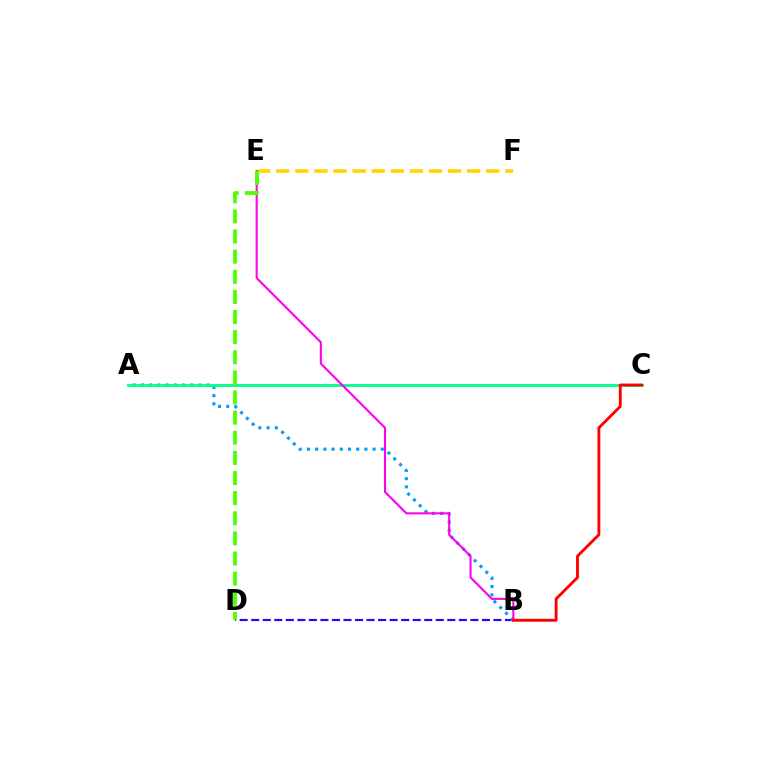{('E', 'F'): [{'color': '#ffd500', 'line_style': 'dashed', 'thickness': 2.59}], ('B', 'D'): [{'color': '#3700ff', 'line_style': 'dashed', 'thickness': 1.57}], ('A', 'B'): [{'color': '#009eff', 'line_style': 'dotted', 'thickness': 2.23}], ('A', 'C'): [{'color': '#00ff86', 'line_style': 'solid', 'thickness': 2.01}], ('B', 'E'): [{'color': '#ff00ed', 'line_style': 'solid', 'thickness': 1.51}], ('B', 'C'): [{'color': '#ff0000', 'line_style': 'solid', 'thickness': 2.07}], ('D', 'E'): [{'color': '#4fff00', 'line_style': 'dashed', 'thickness': 2.73}]}